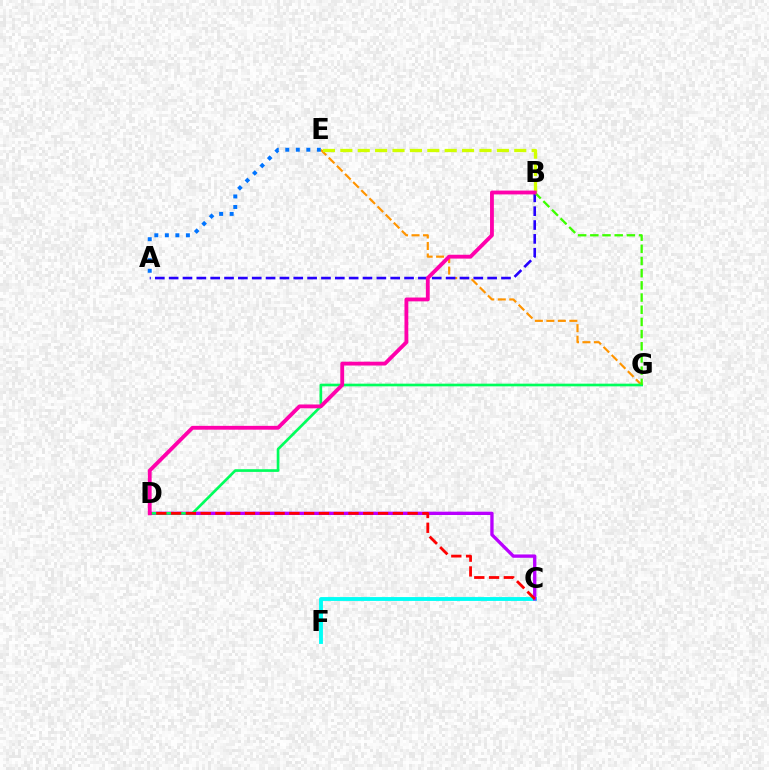{('E', 'G'): [{'color': '#ff9400', 'line_style': 'dashed', 'thickness': 1.56}], ('A', 'B'): [{'color': '#2500ff', 'line_style': 'dashed', 'thickness': 1.88}], ('A', 'E'): [{'color': '#0074ff', 'line_style': 'dotted', 'thickness': 2.86}], ('C', 'F'): [{'color': '#00fff6', 'line_style': 'solid', 'thickness': 2.78}], ('B', 'E'): [{'color': '#d1ff00', 'line_style': 'dashed', 'thickness': 2.36}], ('C', 'D'): [{'color': '#b900ff', 'line_style': 'solid', 'thickness': 2.4}, {'color': '#ff0000', 'line_style': 'dashed', 'thickness': 2.01}], ('D', 'G'): [{'color': '#00ff5c', 'line_style': 'solid', 'thickness': 1.93}], ('B', 'G'): [{'color': '#3dff00', 'line_style': 'dashed', 'thickness': 1.65}], ('B', 'D'): [{'color': '#ff00ac', 'line_style': 'solid', 'thickness': 2.76}]}